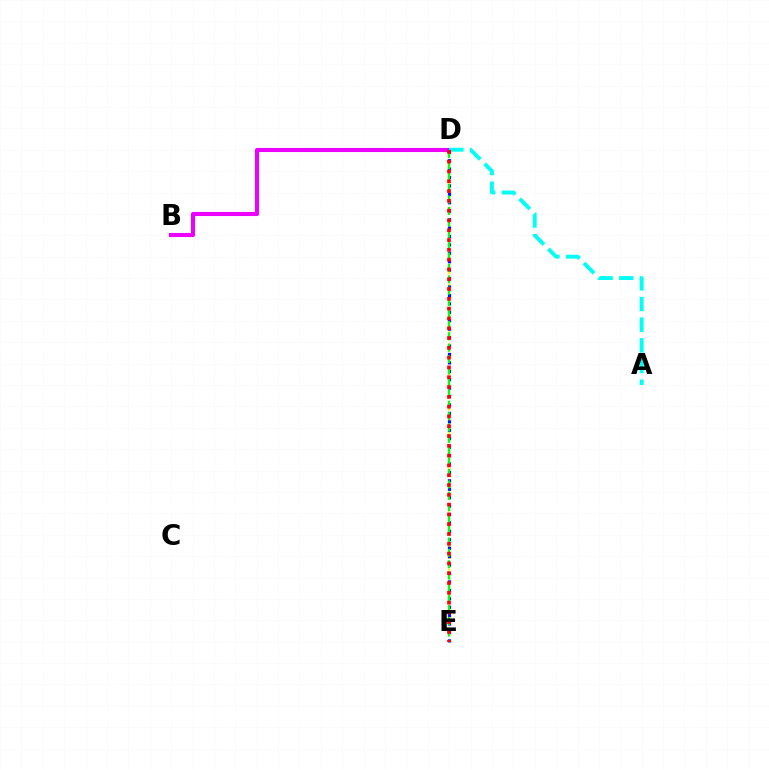{('D', 'E'): [{'color': '#fcf500', 'line_style': 'dotted', 'thickness': 1.61}, {'color': '#0010ff', 'line_style': 'dotted', 'thickness': 2.29}, {'color': '#08ff00', 'line_style': 'dashed', 'thickness': 1.55}, {'color': '#ff0000', 'line_style': 'dotted', 'thickness': 2.66}], ('B', 'D'): [{'color': '#ee00ff', 'line_style': 'solid', 'thickness': 2.93}], ('A', 'D'): [{'color': '#00fff6', 'line_style': 'dashed', 'thickness': 2.81}]}